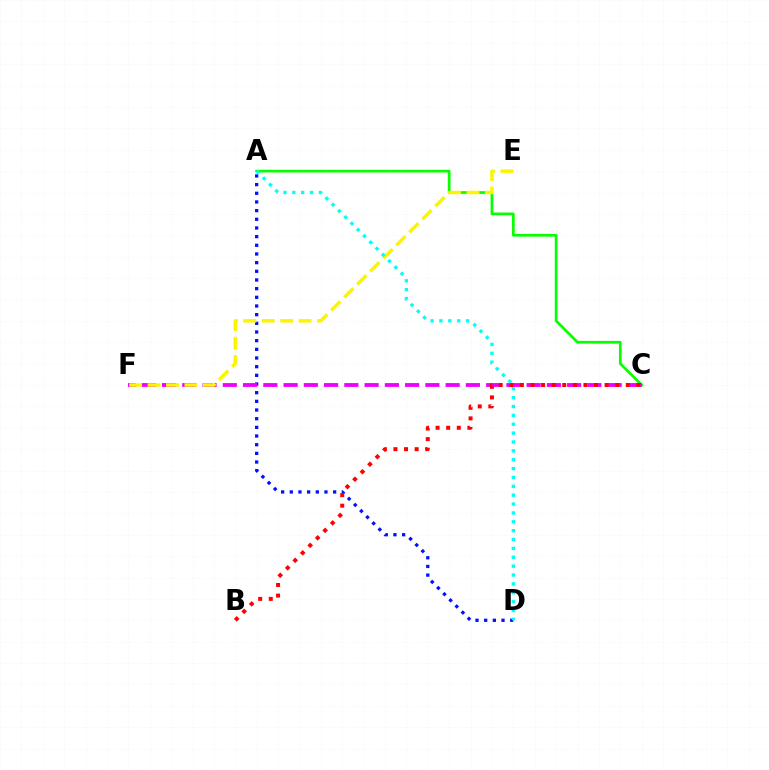{('A', 'D'): [{'color': '#0010ff', 'line_style': 'dotted', 'thickness': 2.36}, {'color': '#00fff6', 'line_style': 'dotted', 'thickness': 2.41}], ('A', 'C'): [{'color': '#08ff00', 'line_style': 'solid', 'thickness': 1.95}], ('C', 'F'): [{'color': '#ee00ff', 'line_style': 'dashed', 'thickness': 2.75}], ('E', 'F'): [{'color': '#fcf500', 'line_style': 'dashed', 'thickness': 2.5}], ('B', 'C'): [{'color': '#ff0000', 'line_style': 'dotted', 'thickness': 2.88}]}